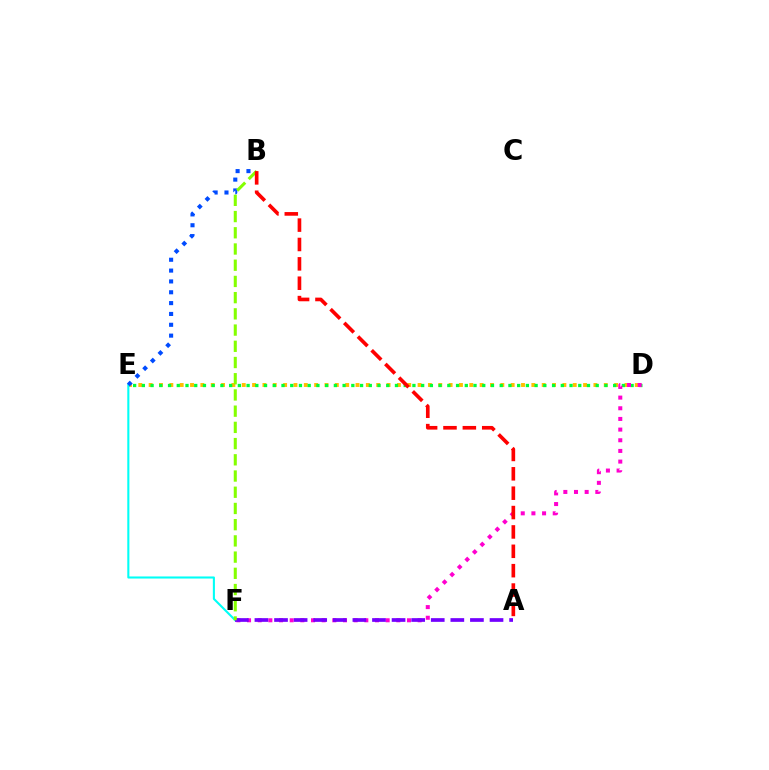{('D', 'E'): [{'color': '#ffbd00', 'line_style': 'dotted', 'thickness': 2.81}, {'color': '#00ff39', 'line_style': 'dotted', 'thickness': 2.37}], ('E', 'F'): [{'color': '#00fff6', 'line_style': 'solid', 'thickness': 1.5}], ('D', 'F'): [{'color': '#ff00cf', 'line_style': 'dotted', 'thickness': 2.9}], ('A', 'F'): [{'color': '#7200ff', 'line_style': 'dashed', 'thickness': 2.66}], ('B', 'E'): [{'color': '#004bff', 'line_style': 'dotted', 'thickness': 2.95}], ('B', 'F'): [{'color': '#84ff00', 'line_style': 'dashed', 'thickness': 2.2}], ('A', 'B'): [{'color': '#ff0000', 'line_style': 'dashed', 'thickness': 2.63}]}